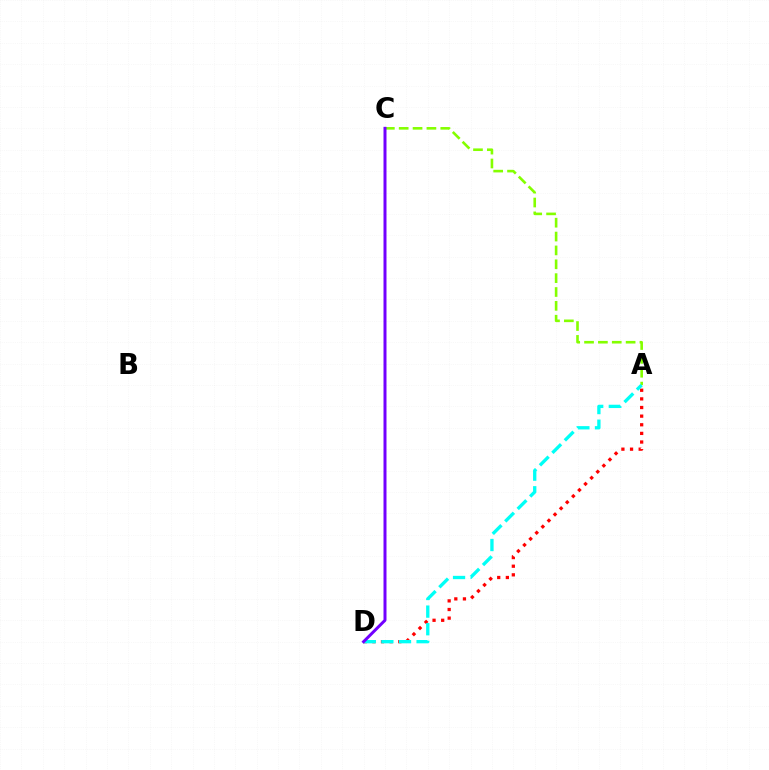{('A', 'D'): [{'color': '#ff0000', 'line_style': 'dotted', 'thickness': 2.34}, {'color': '#00fff6', 'line_style': 'dashed', 'thickness': 2.39}], ('A', 'C'): [{'color': '#84ff00', 'line_style': 'dashed', 'thickness': 1.88}], ('C', 'D'): [{'color': '#7200ff', 'line_style': 'solid', 'thickness': 2.15}]}